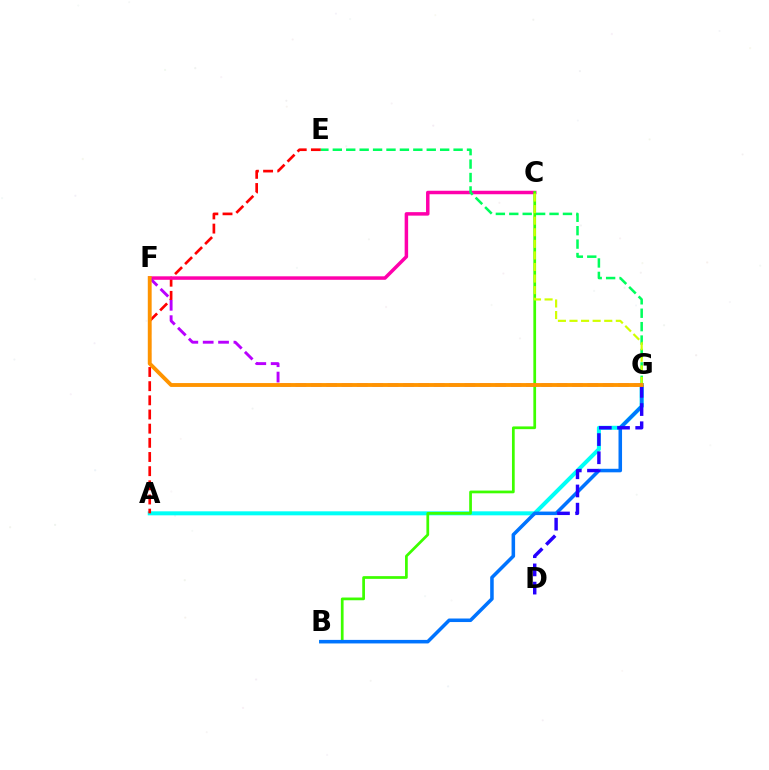{('A', 'G'): [{'color': '#00fff6', 'line_style': 'solid', 'thickness': 2.88}], ('A', 'E'): [{'color': '#ff0000', 'line_style': 'dashed', 'thickness': 1.92}], ('C', 'F'): [{'color': '#ff00ac', 'line_style': 'solid', 'thickness': 2.51}], ('E', 'G'): [{'color': '#00ff5c', 'line_style': 'dashed', 'thickness': 1.82}], ('B', 'C'): [{'color': '#3dff00', 'line_style': 'solid', 'thickness': 1.97}], ('B', 'G'): [{'color': '#0074ff', 'line_style': 'solid', 'thickness': 2.55}], ('C', 'G'): [{'color': '#d1ff00', 'line_style': 'dashed', 'thickness': 1.57}], ('D', 'G'): [{'color': '#2500ff', 'line_style': 'dashed', 'thickness': 2.47}], ('F', 'G'): [{'color': '#b900ff', 'line_style': 'dashed', 'thickness': 2.09}, {'color': '#ff9400', 'line_style': 'solid', 'thickness': 2.78}]}